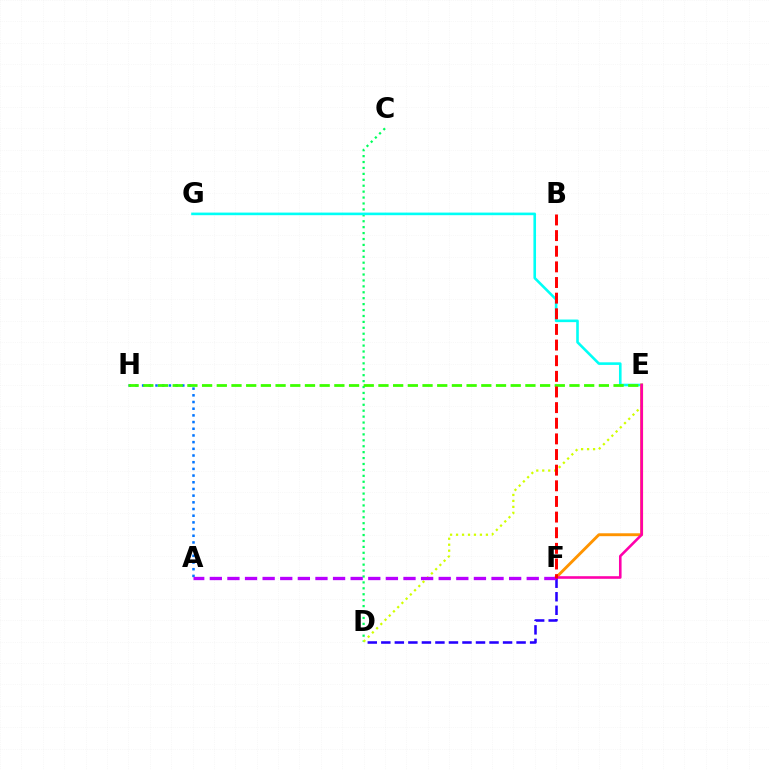{('A', 'H'): [{'color': '#0074ff', 'line_style': 'dotted', 'thickness': 1.82}], ('C', 'D'): [{'color': '#00ff5c', 'line_style': 'dotted', 'thickness': 1.61}], ('E', 'G'): [{'color': '#00fff6', 'line_style': 'solid', 'thickness': 1.88}], ('D', 'E'): [{'color': '#d1ff00', 'line_style': 'dotted', 'thickness': 1.62}], ('E', 'F'): [{'color': '#ff9400', 'line_style': 'solid', 'thickness': 2.08}, {'color': '#ff00ac', 'line_style': 'solid', 'thickness': 1.87}], ('E', 'H'): [{'color': '#3dff00', 'line_style': 'dashed', 'thickness': 2.0}], ('D', 'F'): [{'color': '#2500ff', 'line_style': 'dashed', 'thickness': 1.84}], ('A', 'F'): [{'color': '#b900ff', 'line_style': 'dashed', 'thickness': 2.39}], ('B', 'F'): [{'color': '#ff0000', 'line_style': 'dashed', 'thickness': 2.12}]}